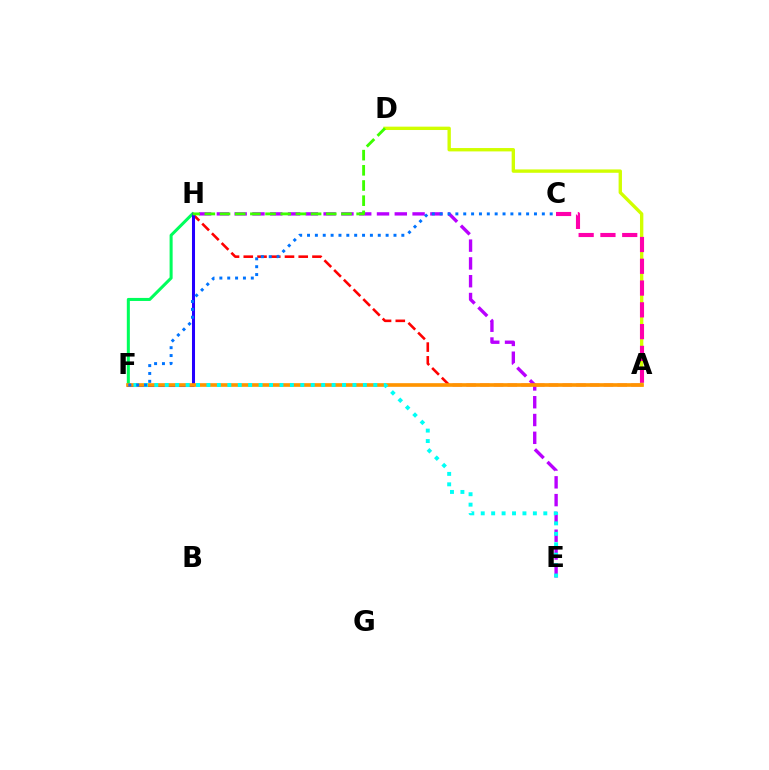{('A', 'H'): [{'color': '#ff0000', 'line_style': 'dashed', 'thickness': 1.87}], ('A', 'D'): [{'color': '#d1ff00', 'line_style': 'solid', 'thickness': 2.42}], ('E', 'H'): [{'color': '#b900ff', 'line_style': 'dashed', 'thickness': 2.42}], ('F', 'H'): [{'color': '#00ff5c', 'line_style': 'solid', 'thickness': 2.19}, {'color': '#2500ff', 'line_style': 'solid', 'thickness': 2.19}], ('A', 'C'): [{'color': '#ff00ac', 'line_style': 'dashed', 'thickness': 2.96}], ('A', 'F'): [{'color': '#ff9400', 'line_style': 'solid', 'thickness': 2.63}], ('D', 'H'): [{'color': '#3dff00', 'line_style': 'dashed', 'thickness': 2.06}], ('E', 'F'): [{'color': '#00fff6', 'line_style': 'dotted', 'thickness': 2.83}], ('C', 'F'): [{'color': '#0074ff', 'line_style': 'dotted', 'thickness': 2.14}]}